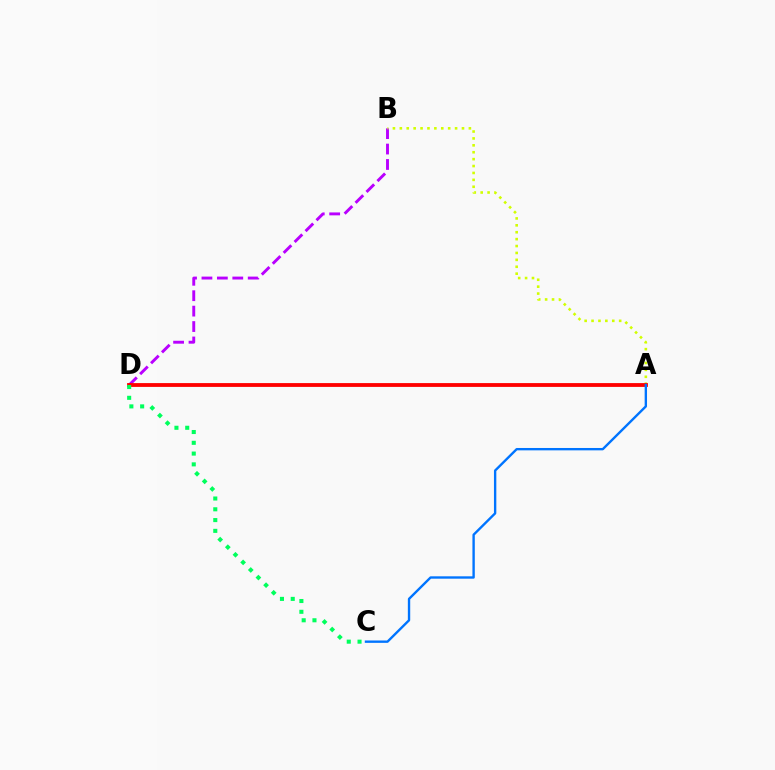{('B', 'D'): [{'color': '#b900ff', 'line_style': 'dashed', 'thickness': 2.09}], ('A', 'B'): [{'color': '#d1ff00', 'line_style': 'dotted', 'thickness': 1.88}], ('A', 'D'): [{'color': '#ff0000', 'line_style': 'solid', 'thickness': 2.75}], ('C', 'D'): [{'color': '#00ff5c', 'line_style': 'dotted', 'thickness': 2.93}], ('A', 'C'): [{'color': '#0074ff', 'line_style': 'solid', 'thickness': 1.71}]}